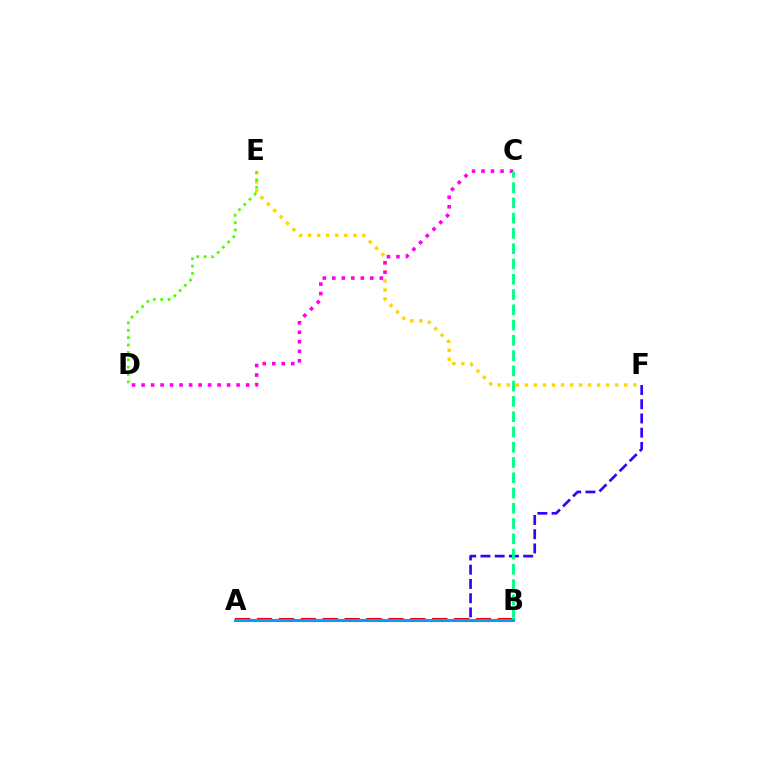{('A', 'B'): [{'color': '#ff0000', 'line_style': 'dashed', 'thickness': 2.98}, {'color': '#009eff', 'line_style': 'solid', 'thickness': 2.15}], ('E', 'F'): [{'color': '#ffd500', 'line_style': 'dotted', 'thickness': 2.46}], ('C', 'D'): [{'color': '#ff00ed', 'line_style': 'dotted', 'thickness': 2.58}], ('D', 'E'): [{'color': '#4fff00', 'line_style': 'dotted', 'thickness': 2.0}], ('A', 'F'): [{'color': '#3700ff', 'line_style': 'dashed', 'thickness': 1.93}], ('B', 'C'): [{'color': '#00ff86', 'line_style': 'dashed', 'thickness': 2.07}]}